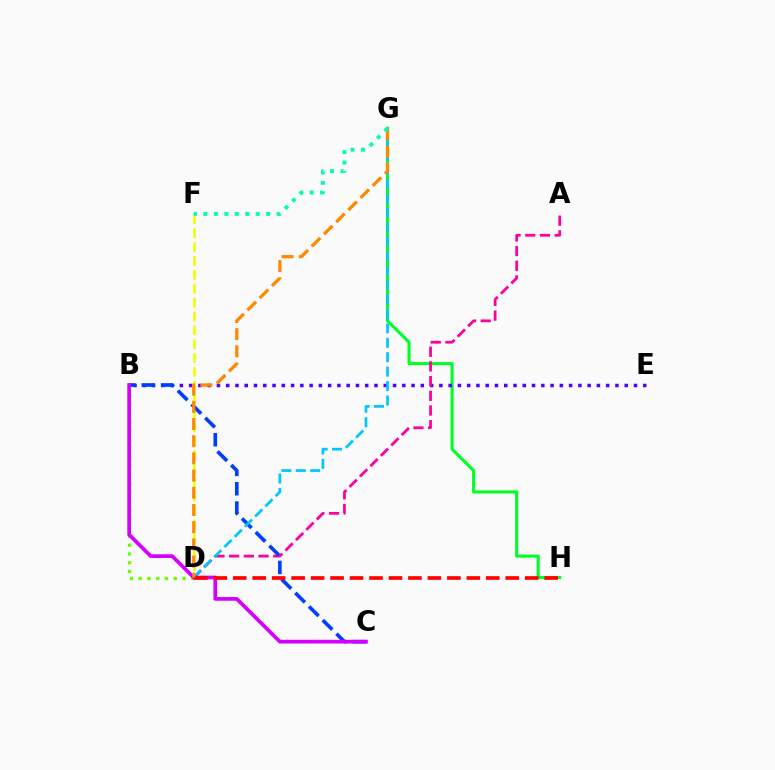{('G', 'H'): [{'color': '#00ff27', 'line_style': 'solid', 'thickness': 2.24}], ('B', 'E'): [{'color': '#4f00ff', 'line_style': 'dotted', 'thickness': 2.52}], ('A', 'D'): [{'color': '#ff00a0', 'line_style': 'dashed', 'thickness': 2.0}], ('D', 'F'): [{'color': '#eeff00', 'line_style': 'dashed', 'thickness': 1.88}], ('B', 'D'): [{'color': '#66ff00', 'line_style': 'dotted', 'thickness': 2.39}], ('B', 'C'): [{'color': '#003fff', 'line_style': 'dashed', 'thickness': 2.62}, {'color': '#d600ff', 'line_style': 'solid', 'thickness': 2.68}], ('D', 'G'): [{'color': '#00c7ff', 'line_style': 'dashed', 'thickness': 1.96}, {'color': '#ff8800', 'line_style': 'dashed', 'thickness': 2.34}], ('D', 'H'): [{'color': '#ff0000', 'line_style': 'dashed', 'thickness': 2.64}], ('F', 'G'): [{'color': '#00ffaf', 'line_style': 'dotted', 'thickness': 2.84}]}